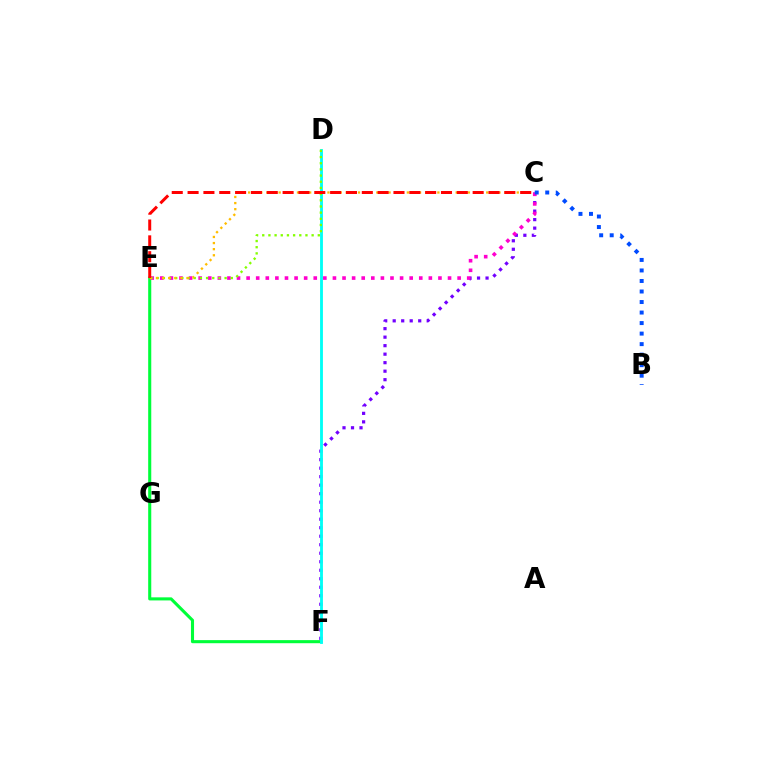{('E', 'F'): [{'color': '#00ff39', 'line_style': 'solid', 'thickness': 2.22}], ('C', 'F'): [{'color': '#7200ff', 'line_style': 'dotted', 'thickness': 2.31}], ('D', 'F'): [{'color': '#00fff6', 'line_style': 'solid', 'thickness': 2.04}], ('C', 'E'): [{'color': '#ff00cf', 'line_style': 'dotted', 'thickness': 2.61}, {'color': '#ffbd00', 'line_style': 'dotted', 'thickness': 1.66}, {'color': '#ff0000', 'line_style': 'dashed', 'thickness': 2.15}], ('D', 'E'): [{'color': '#84ff00', 'line_style': 'dotted', 'thickness': 1.68}], ('B', 'C'): [{'color': '#004bff', 'line_style': 'dotted', 'thickness': 2.86}]}